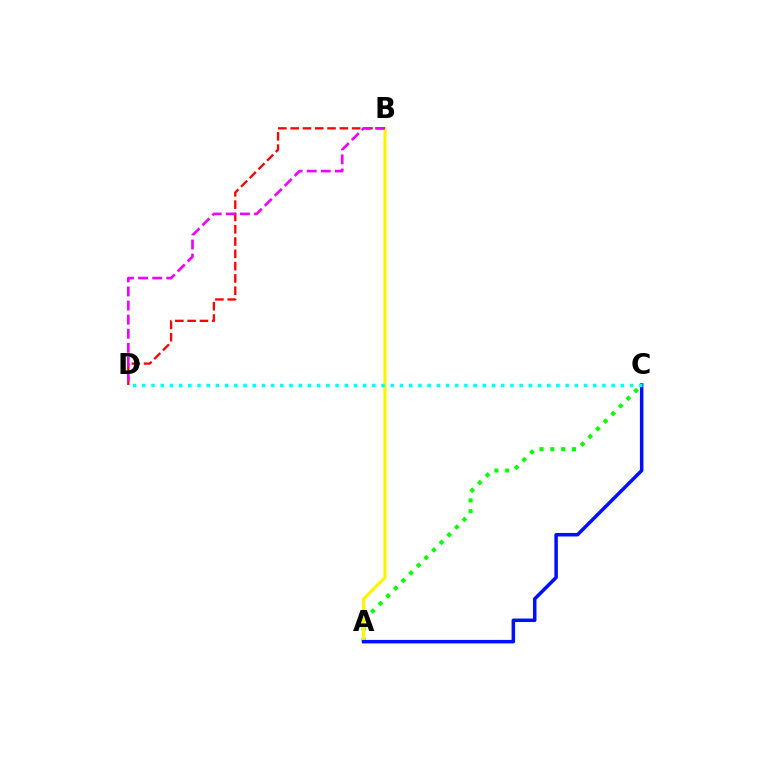{('B', 'D'): [{'color': '#ff0000', 'line_style': 'dashed', 'thickness': 1.67}, {'color': '#ee00ff', 'line_style': 'dashed', 'thickness': 1.91}], ('A', 'C'): [{'color': '#08ff00', 'line_style': 'dotted', 'thickness': 2.93}, {'color': '#0010ff', 'line_style': 'solid', 'thickness': 2.52}], ('A', 'B'): [{'color': '#fcf500', 'line_style': 'solid', 'thickness': 2.27}], ('C', 'D'): [{'color': '#00fff6', 'line_style': 'dotted', 'thickness': 2.5}]}